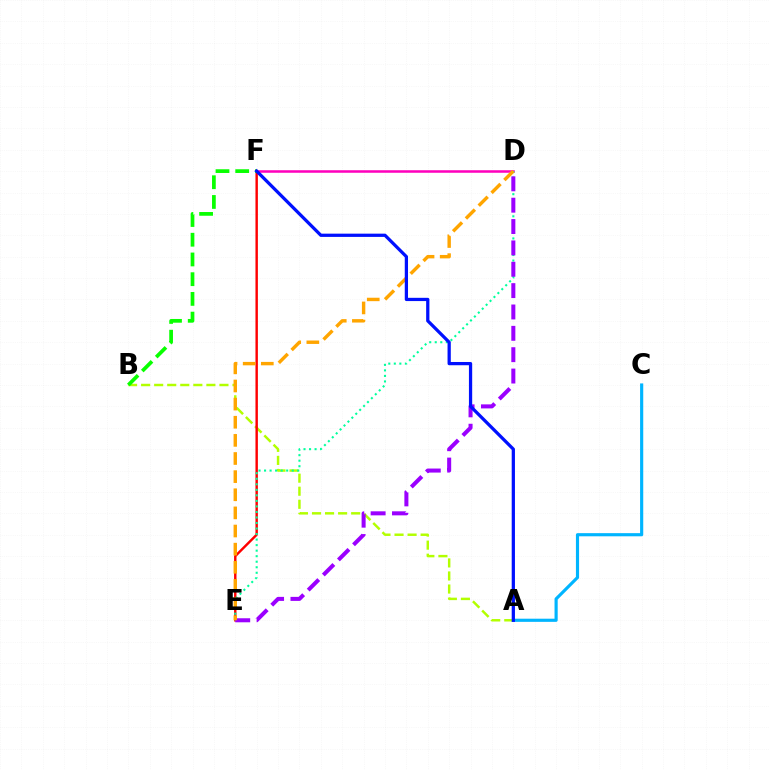{('A', 'C'): [{'color': '#00b5ff', 'line_style': 'solid', 'thickness': 2.27}], ('D', 'F'): [{'color': '#ff00bd', 'line_style': 'solid', 'thickness': 1.82}], ('A', 'B'): [{'color': '#b3ff00', 'line_style': 'dashed', 'thickness': 1.77}], ('E', 'F'): [{'color': '#ff0000', 'line_style': 'solid', 'thickness': 1.75}], ('B', 'F'): [{'color': '#08ff00', 'line_style': 'dashed', 'thickness': 2.68}], ('D', 'E'): [{'color': '#00ff9d', 'line_style': 'dotted', 'thickness': 1.5}, {'color': '#9b00ff', 'line_style': 'dashed', 'thickness': 2.9}, {'color': '#ffa500', 'line_style': 'dashed', 'thickness': 2.46}], ('A', 'F'): [{'color': '#0010ff', 'line_style': 'solid', 'thickness': 2.34}]}